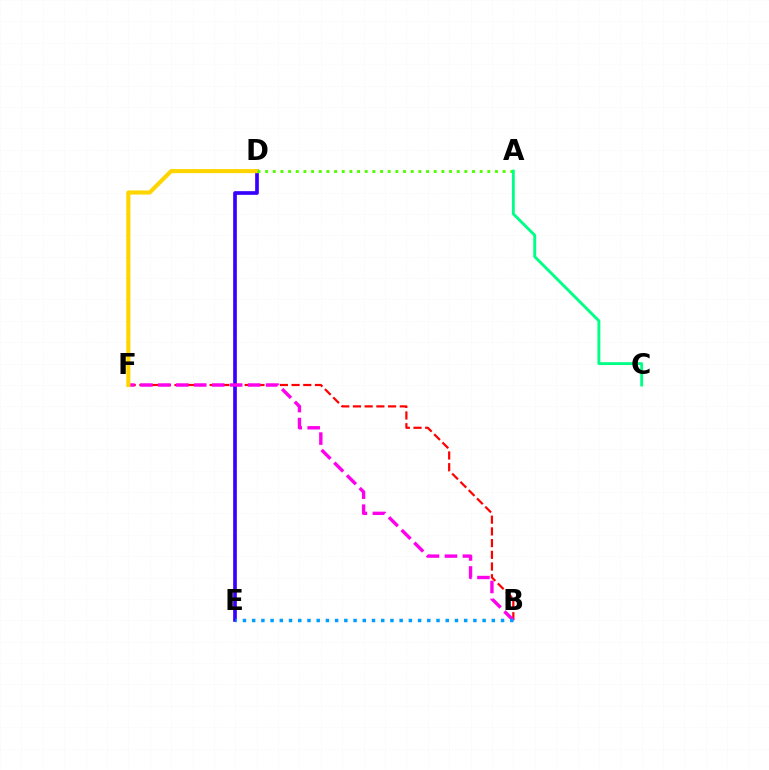{('B', 'F'): [{'color': '#ff0000', 'line_style': 'dashed', 'thickness': 1.59}, {'color': '#ff00ed', 'line_style': 'dashed', 'thickness': 2.44}], ('D', 'E'): [{'color': '#3700ff', 'line_style': 'solid', 'thickness': 2.64}], ('D', 'F'): [{'color': '#ffd500', 'line_style': 'solid', 'thickness': 2.97}], ('A', 'D'): [{'color': '#4fff00', 'line_style': 'dotted', 'thickness': 2.08}], ('B', 'E'): [{'color': '#009eff', 'line_style': 'dotted', 'thickness': 2.5}], ('A', 'C'): [{'color': '#00ff86', 'line_style': 'solid', 'thickness': 2.08}]}